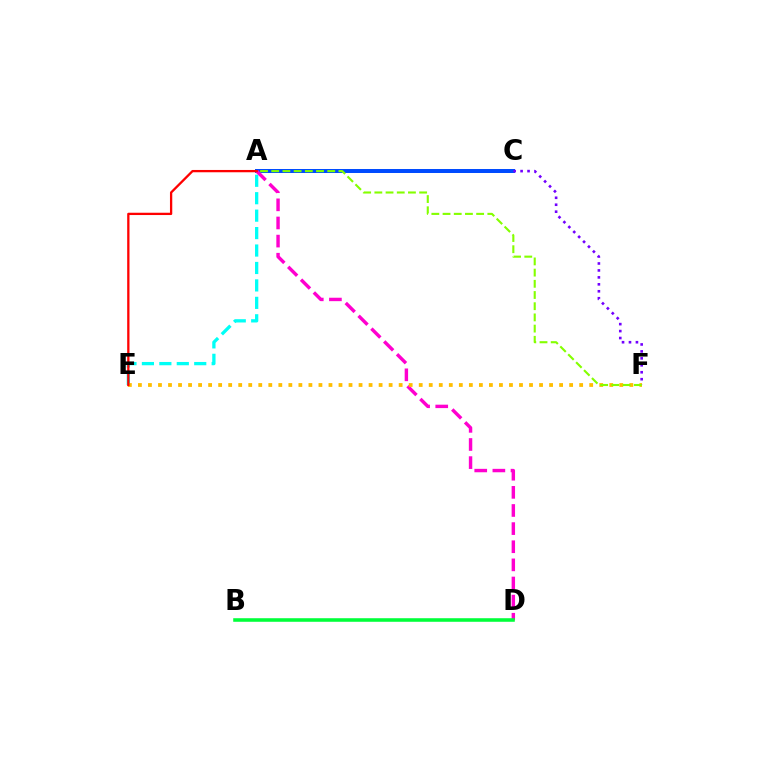{('A', 'E'): [{'color': '#00fff6', 'line_style': 'dashed', 'thickness': 2.37}, {'color': '#ff0000', 'line_style': 'solid', 'thickness': 1.65}], ('A', 'C'): [{'color': '#004bff', 'line_style': 'solid', 'thickness': 2.87}], ('A', 'D'): [{'color': '#ff00cf', 'line_style': 'dashed', 'thickness': 2.46}], ('E', 'F'): [{'color': '#ffbd00', 'line_style': 'dotted', 'thickness': 2.72}], ('C', 'F'): [{'color': '#7200ff', 'line_style': 'dotted', 'thickness': 1.89}], ('A', 'F'): [{'color': '#84ff00', 'line_style': 'dashed', 'thickness': 1.52}], ('B', 'D'): [{'color': '#00ff39', 'line_style': 'solid', 'thickness': 2.56}]}